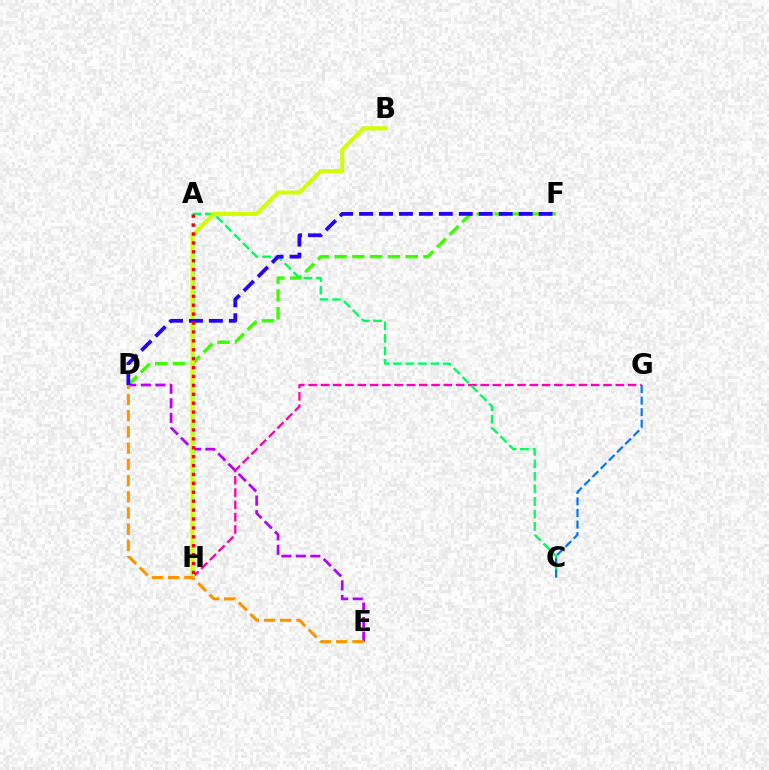{('G', 'H'): [{'color': '#ff00ac', 'line_style': 'dashed', 'thickness': 1.67}], ('D', 'F'): [{'color': '#3dff00', 'line_style': 'dashed', 'thickness': 2.41}, {'color': '#2500ff', 'line_style': 'dashed', 'thickness': 2.71}], ('A', 'H'): [{'color': '#00fff6', 'line_style': 'dotted', 'thickness': 2.57}, {'color': '#ff0000', 'line_style': 'dotted', 'thickness': 2.42}], ('D', 'E'): [{'color': '#b900ff', 'line_style': 'dashed', 'thickness': 1.97}, {'color': '#ff9400', 'line_style': 'dashed', 'thickness': 2.2}], ('A', 'C'): [{'color': '#00ff5c', 'line_style': 'dashed', 'thickness': 1.7}], ('B', 'H'): [{'color': '#d1ff00', 'line_style': 'solid', 'thickness': 2.95}], ('C', 'G'): [{'color': '#0074ff', 'line_style': 'dashed', 'thickness': 1.57}]}